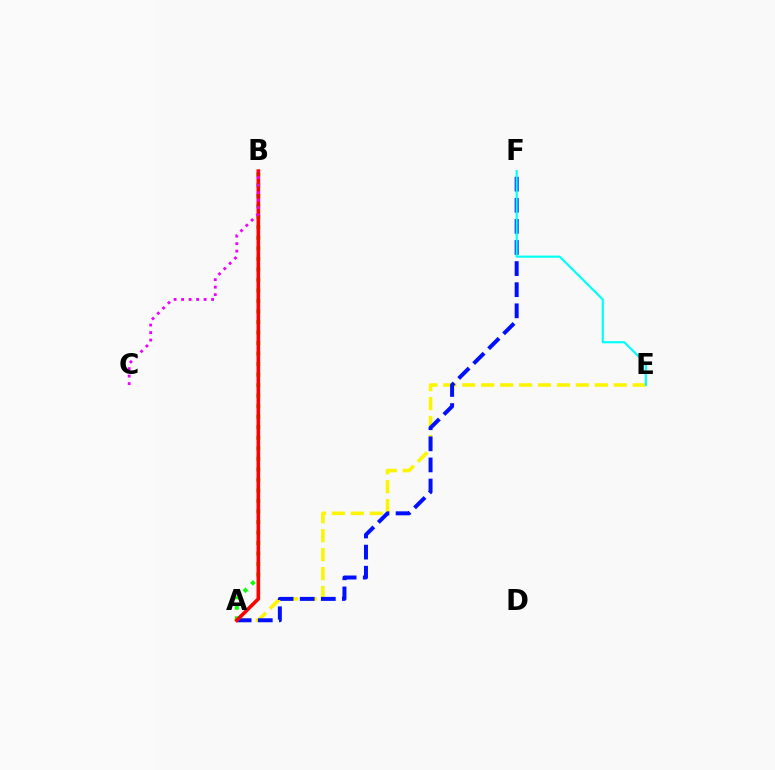{('A', 'B'): [{'color': '#08ff00', 'line_style': 'dotted', 'thickness': 2.86}, {'color': '#ff0000', 'line_style': 'solid', 'thickness': 2.61}], ('A', 'E'): [{'color': '#fcf500', 'line_style': 'dashed', 'thickness': 2.57}], ('A', 'F'): [{'color': '#0010ff', 'line_style': 'dashed', 'thickness': 2.87}], ('B', 'C'): [{'color': '#ee00ff', 'line_style': 'dotted', 'thickness': 2.04}], ('E', 'F'): [{'color': '#00fff6', 'line_style': 'solid', 'thickness': 1.55}]}